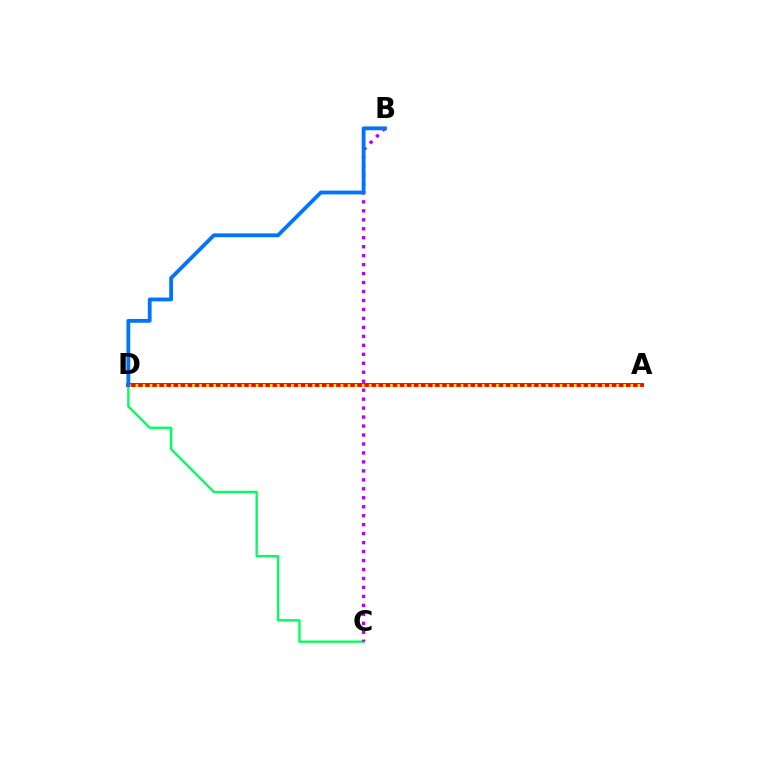{('C', 'D'): [{'color': '#00ff5c', 'line_style': 'solid', 'thickness': 1.69}], ('B', 'C'): [{'color': '#b900ff', 'line_style': 'dotted', 'thickness': 2.44}], ('A', 'D'): [{'color': '#ff0000', 'line_style': 'solid', 'thickness': 2.8}, {'color': '#d1ff00', 'line_style': 'dotted', 'thickness': 1.92}], ('B', 'D'): [{'color': '#0074ff', 'line_style': 'solid', 'thickness': 2.75}]}